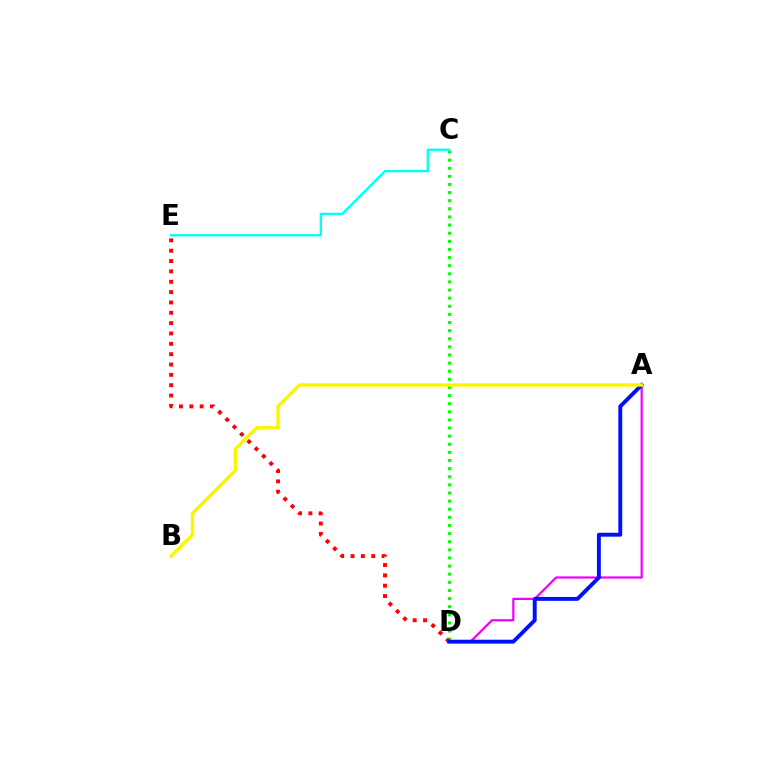{('C', 'D'): [{'color': '#08ff00', 'line_style': 'dotted', 'thickness': 2.21}], ('D', 'E'): [{'color': '#ff0000', 'line_style': 'dotted', 'thickness': 2.81}], ('A', 'D'): [{'color': '#ee00ff', 'line_style': 'solid', 'thickness': 1.6}, {'color': '#0010ff', 'line_style': 'solid', 'thickness': 2.81}], ('A', 'B'): [{'color': '#fcf500', 'line_style': 'solid', 'thickness': 2.44}], ('C', 'E'): [{'color': '#00fff6', 'line_style': 'solid', 'thickness': 1.67}]}